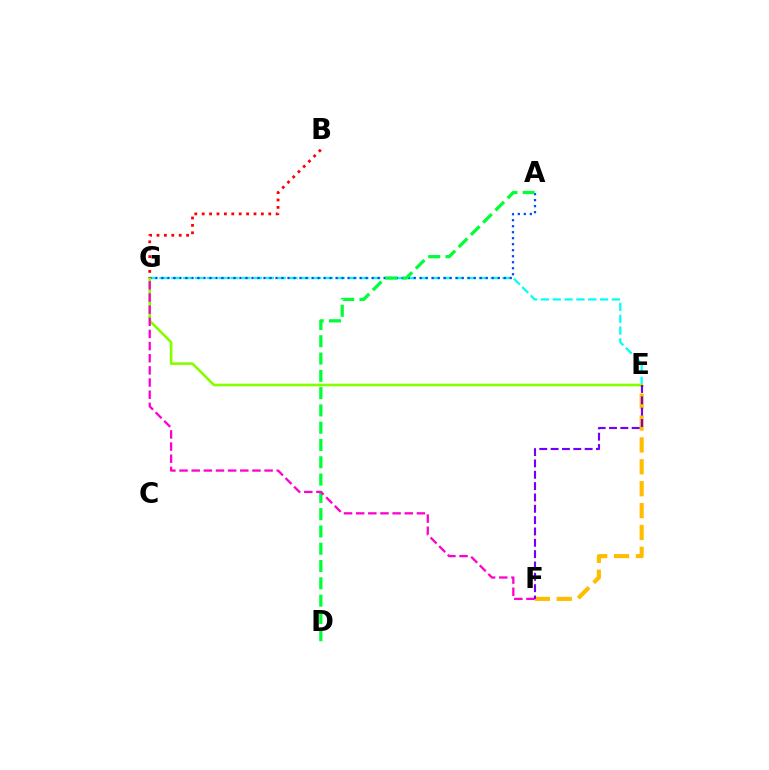{('E', 'F'): [{'color': '#ffbd00', 'line_style': 'dashed', 'thickness': 2.97}, {'color': '#7200ff', 'line_style': 'dashed', 'thickness': 1.54}], ('E', 'G'): [{'color': '#00fff6', 'line_style': 'dashed', 'thickness': 1.61}, {'color': '#84ff00', 'line_style': 'solid', 'thickness': 1.89}], ('A', 'G'): [{'color': '#004bff', 'line_style': 'dotted', 'thickness': 1.63}], ('A', 'D'): [{'color': '#00ff39', 'line_style': 'dashed', 'thickness': 2.35}], ('F', 'G'): [{'color': '#ff00cf', 'line_style': 'dashed', 'thickness': 1.65}], ('B', 'G'): [{'color': '#ff0000', 'line_style': 'dotted', 'thickness': 2.01}]}